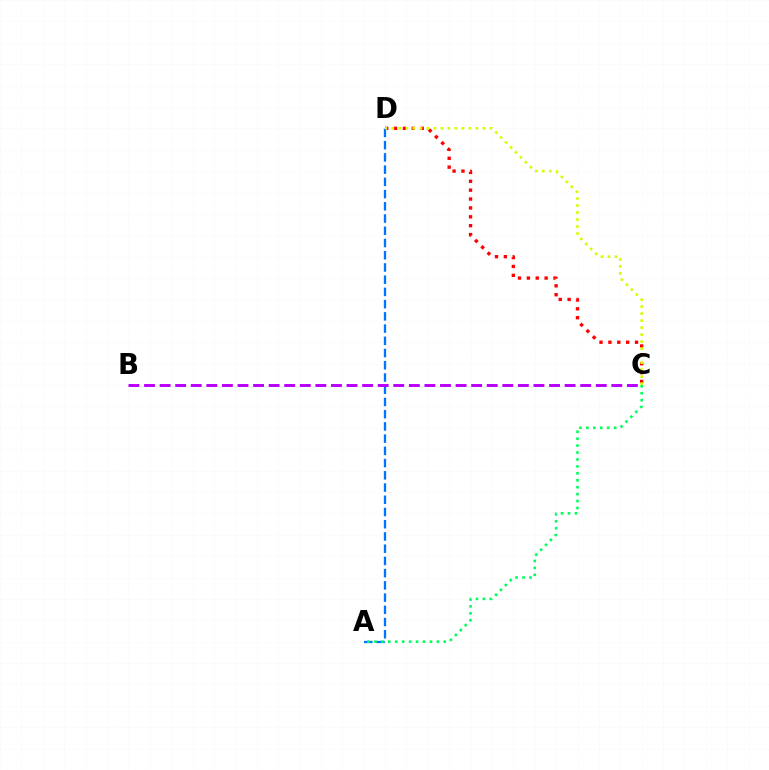{('A', 'D'): [{'color': '#0074ff', 'line_style': 'dashed', 'thickness': 1.66}], ('B', 'C'): [{'color': '#b900ff', 'line_style': 'dashed', 'thickness': 2.12}], ('C', 'D'): [{'color': '#ff0000', 'line_style': 'dotted', 'thickness': 2.41}, {'color': '#d1ff00', 'line_style': 'dotted', 'thickness': 1.9}], ('A', 'C'): [{'color': '#00ff5c', 'line_style': 'dotted', 'thickness': 1.88}]}